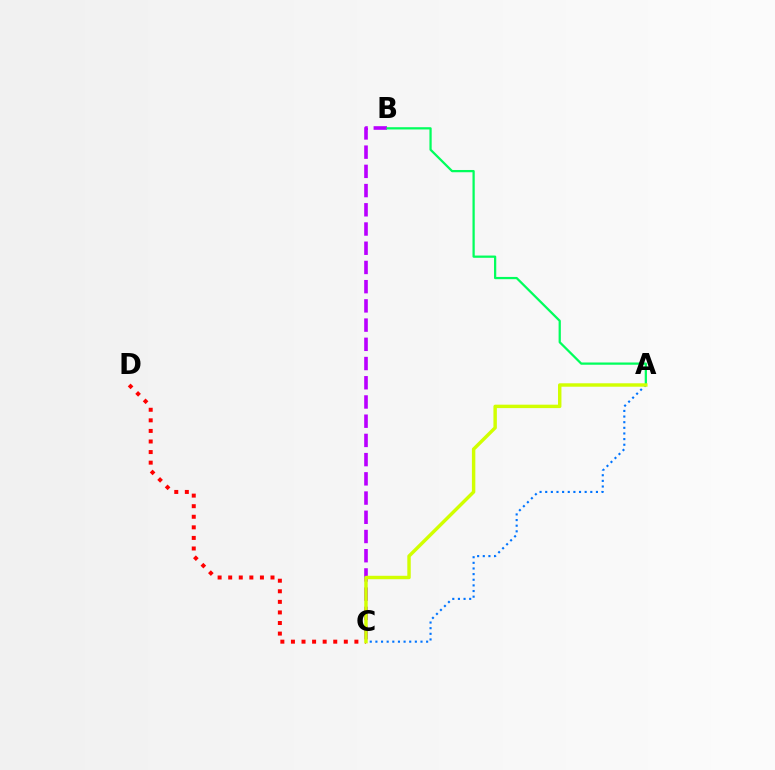{('B', 'C'): [{'color': '#b900ff', 'line_style': 'dashed', 'thickness': 2.61}], ('A', 'B'): [{'color': '#00ff5c', 'line_style': 'solid', 'thickness': 1.62}], ('A', 'C'): [{'color': '#0074ff', 'line_style': 'dotted', 'thickness': 1.53}, {'color': '#d1ff00', 'line_style': 'solid', 'thickness': 2.47}], ('C', 'D'): [{'color': '#ff0000', 'line_style': 'dotted', 'thickness': 2.87}]}